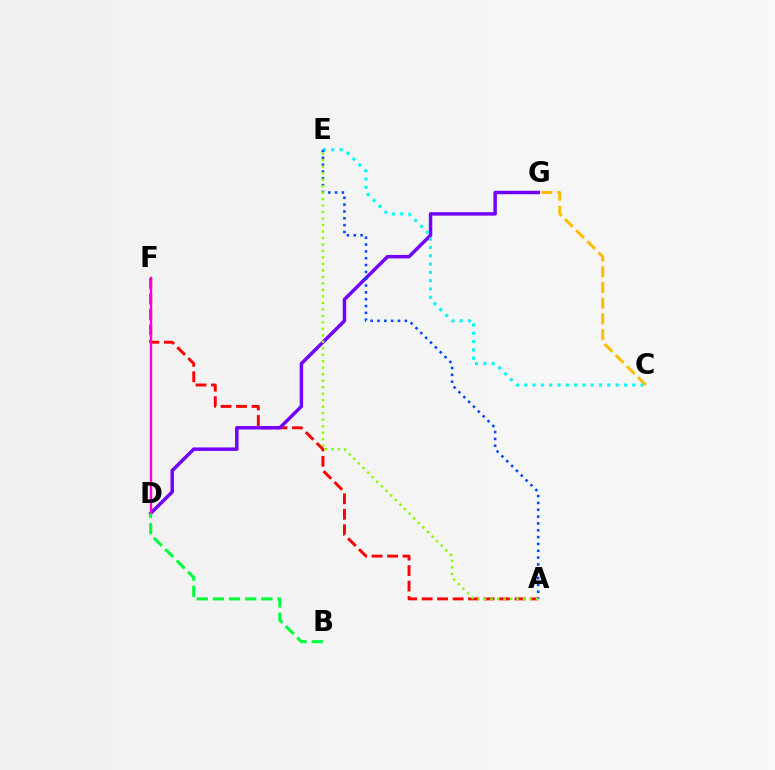{('A', 'F'): [{'color': '#ff0000', 'line_style': 'dashed', 'thickness': 2.1}], ('D', 'G'): [{'color': '#7200ff', 'line_style': 'solid', 'thickness': 2.49}], ('C', 'G'): [{'color': '#ffbd00', 'line_style': 'dashed', 'thickness': 2.13}], ('D', 'F'): [{'color': '#ff00cf', 'line_style': 'solid', 'thickness': 1.72}], ('B', 'D'): [{'color': '#00ff39', 'line_style': 'dashed', 'thickness': 2.19}], ('C', 'E'): [{'color': '#00fff6', 'line_style': 'dotted', 'thickness': 2.26}], ('A', 'E'): [{'color': '#004bff', 'line_style': 'dotted', 'thickness': 1.86}, {'color': '#84ff00', 'line_style': 'dotted', 'thickness': 1.76}]}